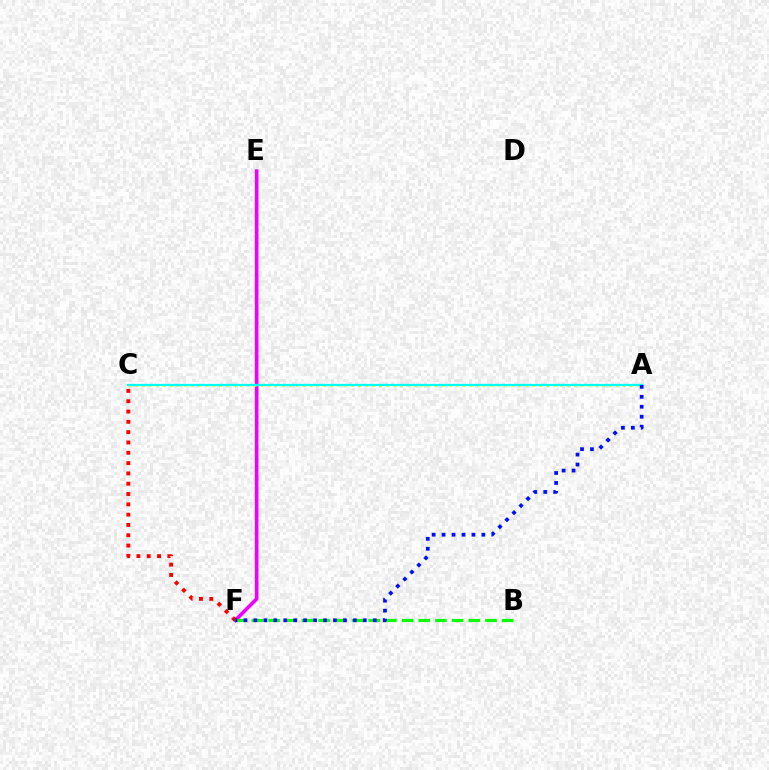{('E', 'F'): [{'color': '#ee00ff', 'line_style': 'solid', 'thickness': 2.61}], ('A', 'C'): [{'color': '#fcf500', 'line_style': 'dotted', 'thickness': 1.89}, {'color': '#00fff6', 'line_style': 'solid', 'thickness': 1.62}], ('C', 'F'): [{'color': '#ff0000', 'line_style': 'dotted', 'thickness': 2.8}], ('B', 'F'): [{'color': '#08ff00', 'line_style': 'dashed', 'thickness': 2.27}], ('A', 'F'): [{'color': '#0010ff', 'line_style': 'dotted', 'thickness': 2.7}]}